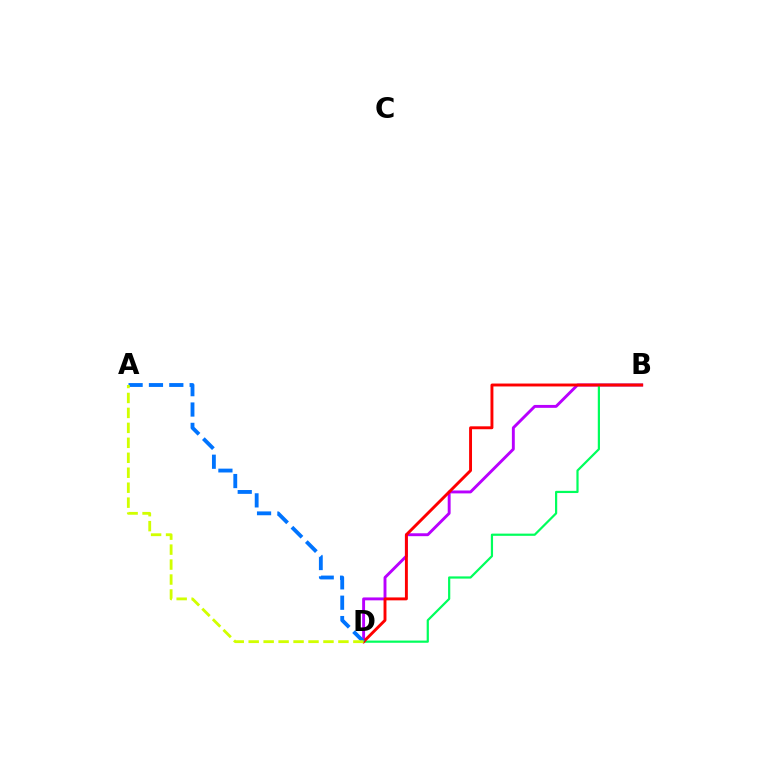{('B', 'D'): [{'color': '#b900ff', 'line_style': 'solid', 'thickness': 2.09}, {'color': '#00ff5c', 'line_style': 'solid', 'thickness': 1.59}, {'color': '#ff0000', 'line_style': 'solid', 'thickness': 2.1}], ('A', 'D'): [{'color': '#0074ff', 'line_style': 'dashed', 'thickness': 2.77}, {'color': '#d1ff00', 'line_style': 'dashed', 'thickness': 2.03}]}